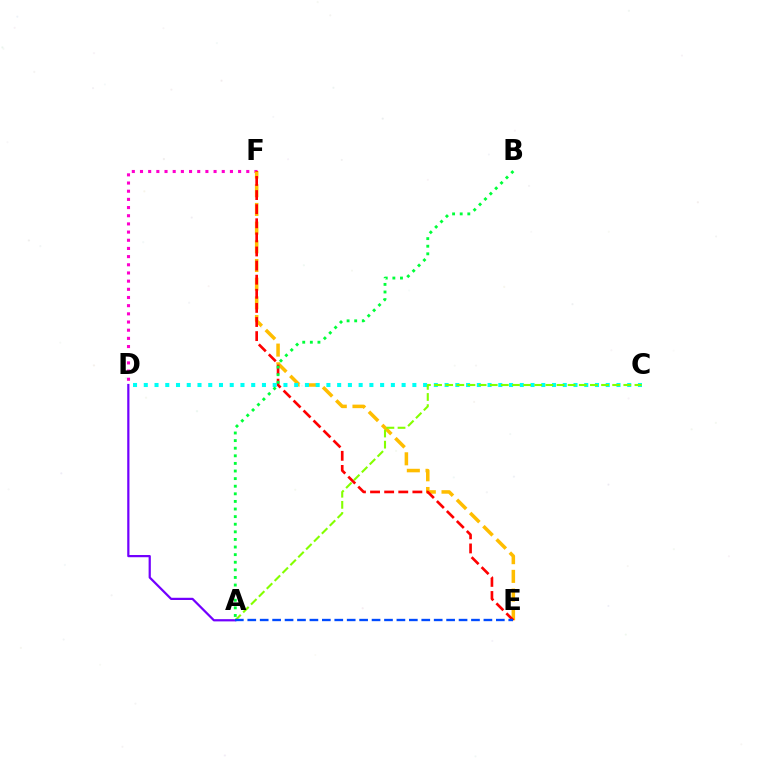{('D', 'F'): [{'color': '#ff00cf', 'line_style': 'dotted', 'thickness': 2.22}], ('E', 'F'): [{'color': '#ffbd00', 'line_style': 'dashed', 'thickness': 2.54}, {'color': '#ff0000', 'line_style': 'dashed', 'thickness': 1.92}], ('A', 'D'): [{'color': '#7200ff', 'line_style': 'solid', 'thickness': 1.6}], ('C', 'D'): [{'color': '#00fff6', 'line_style': 'dotted', 'thickness': 2.92}], ('A', 'C'): [{'color': '#84ff00', 'line_style': 'dashed', 'thickness': 1.51}], ('A', 'E'): [{'color': '#004bff', 'line_style': 'dashed', 'thickness': 1.69}], ('A', 'B'): [{'color': '#00ff39', 'line_style': 'dotted', 'thickness': 2.07}]}